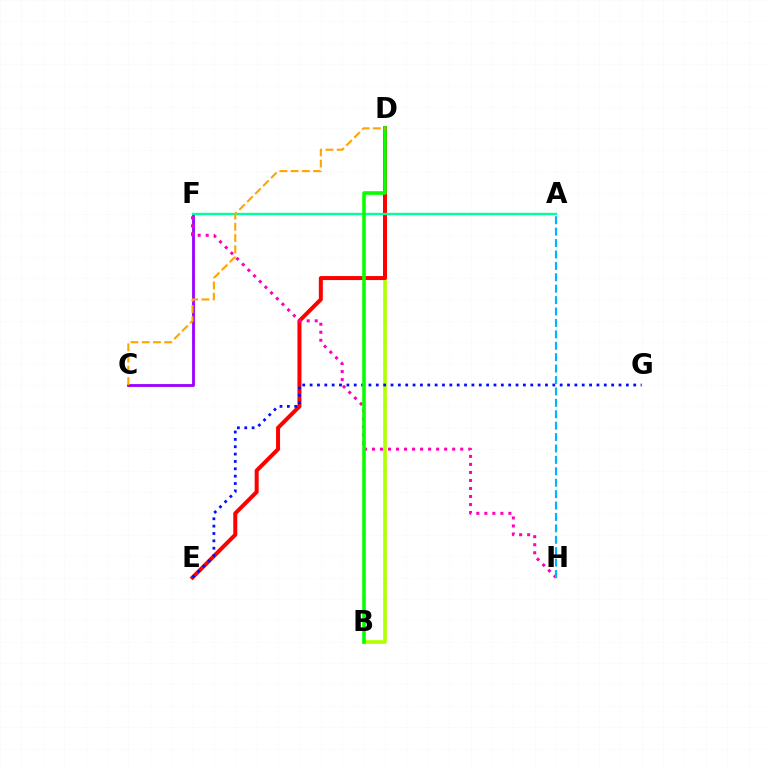{('B', 'D'): [{'color': '#b3ff00', 'line_style': 'solid', 'thickness': 2.64}, {'color': '#08ff00', 'line_style': 'solid', 'thickness': 2.58}], ('D', 'E'): [{'color': '#ff0000', 'line_style': 'solid', 'thickness': 2.88}], ('C', 'F'): [{'color': '#9b00ff', 'line_style': 'solid', 'thickness': 2.02}], ('E', 'G'): [{'color': '#0010ff', 'line_style': 'dotted', 'thickness': 2.0}], ('A', 'F'): [{'color': '#00ff9d', 'line_style': 'solid', 'thickness': 1.7}], ('F', 'H'): [{'color': '#ff00bd', 'line_style': 'dotted', 'thickness': 2.18}], ('C', 'D'): [{'color': '#ffa500', 'line_style': 'dashed', 'thickness': 1.53}], ('A', 'H'): [{'color': '#00b5ff', 'line_style': 'dashed', 'thickness': 1.55}]}